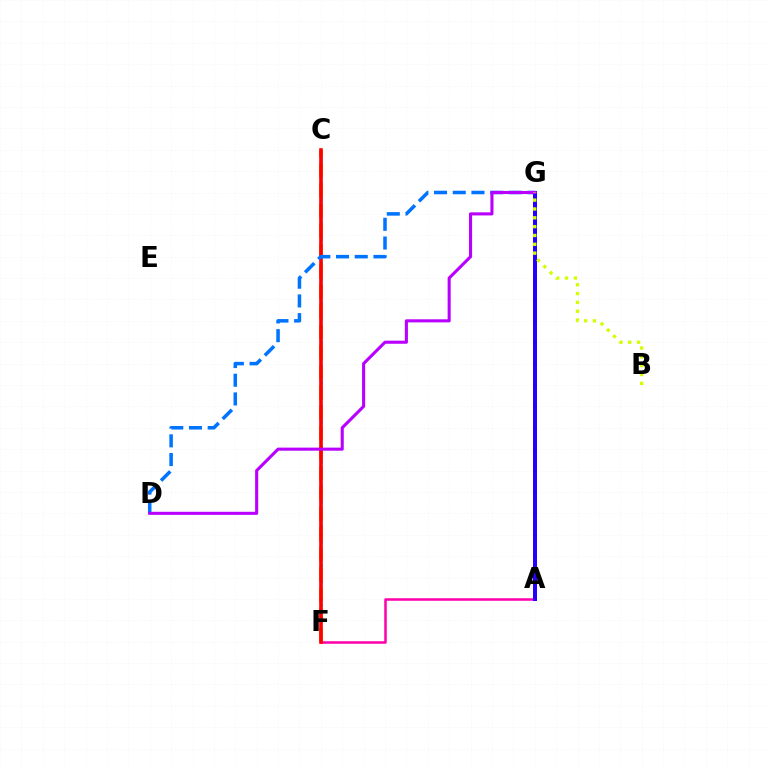{('A', 'G'): [{'color': '#00ff5c', 'line_style': 'solid', 'thickness': 2.79}, {'color': '#3dff00', 'line_style': 'dashed', 'thickness': 1.89}, {'color': '#2500ff', 'line_style': 'solid', 'thickness': 2.87}], ('C', 'F'): [{'color': '#00fff6', 'line_style': 'dotted', 'thickness': 2.16}, {'color': '#ff9400', 'line_style': 'dashed', 'thickness': 2.74}, {'color': '#ff0000', 'line_style': 'solid', 'thickness': 2.61}], ('A', 'F'): [{'color': '#ff00ac', 'line_style': 'solid', 'thickness': 1.82}], ('D', 'G'): [{'color': '#0074ff', 'line_style': 'dashed', 'thickness': 2.54}, {'color': '#b900ff', 'line_style': 'solid', 'thickness': 2.22}], ('B', 'G'): [{'color': '#d1ff00', 'line_style': 'dotted', 'thickness': 2.4}]}